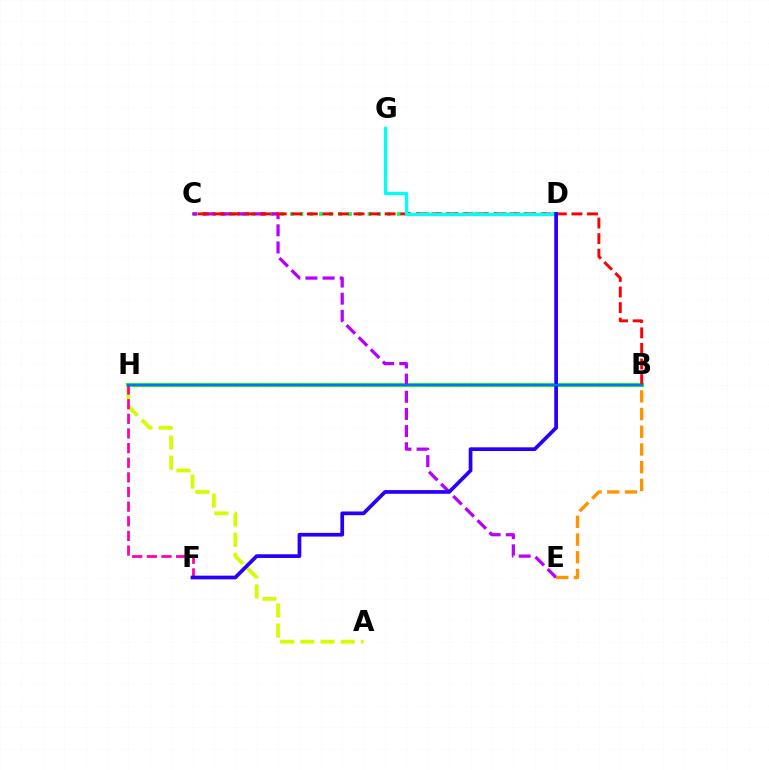{('B', 'H'): [{'color': '#3dff00', 'line_style': 'solid', 'thickness': 2.92}, {'color': '#0074ff', 'line_style': 'solid', 'thickness': 1.76}], ('A', 'H'): [{'color': '#d1ff00', 'line_style': 'dashed', 'thickness': 2.74}], ('C', 'D'): [{'color': '#00ff5c', 'line_style': 'dotted', 'thickness': 2.64}], ('C', 'E'): [{'color': '#b900ff', 'line_style': 'dashed', 'thickness': 2.33}], ('F', 'H'): [{'color': '#ff00ac', 'line_style': 'dashed', 'thickness': 1.99}], ('B', 'C'): [{'color': '#ff0000', 'line_style': 'dashed', 'thickness': 2.11}], ('D', 'G'): [{'color': '#00fff6', 'line_style': 'solid', 'thickness': 2.37}], ('D', 'F'): [{'color': '#2500ff', 'line_style': 'solid', 'thickness': 2.67}], ('B', 'E'): [{'color': '#ff9400', 'line_style': 'dashed', 'thickness': 2.41}]}